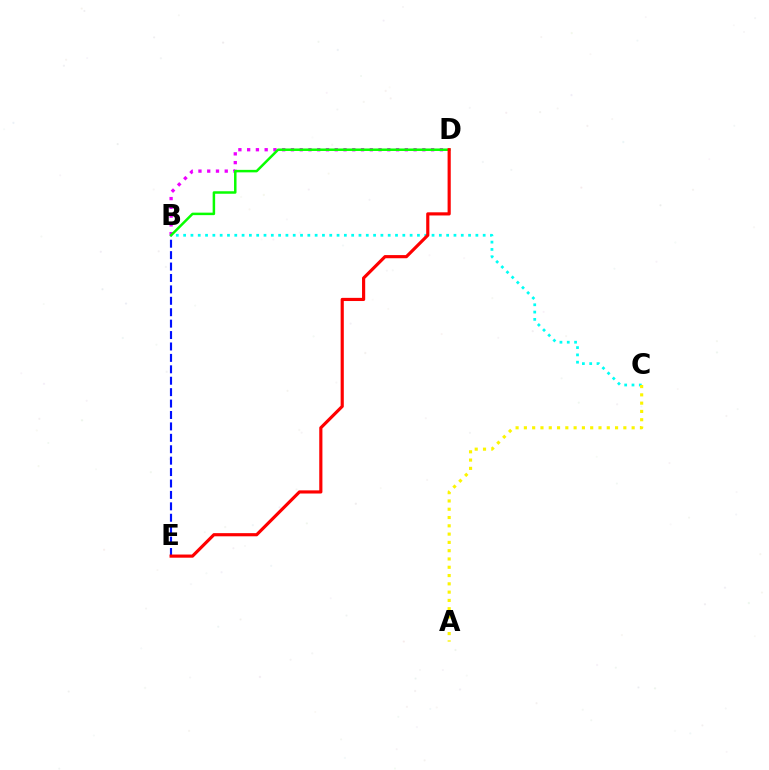{('B', 'C'): [{'color': '#00fff6', 'line_style': 'dotted', 'thickness': 1.99}], ('B', 'E'): [{'color': '#0010ff', 'line_style': 'dashed', 'thickness': 1.55}], ('B', 'D'): [{'color': '#ee00ff', 'line_style': 'dotted', 'thickness': 2.38}, {'color': '#08ff00', 'line_style': 'solid', 'thickness': 1.79}], ('A', 'C'): [{'color': '#fcf500', 'line_style': 'dotted', 'thickness': 2.25}], ('D', 'E'): [{'color': '#ff0000', 'line_style': 'solid', 'thickness': 2.28}]}